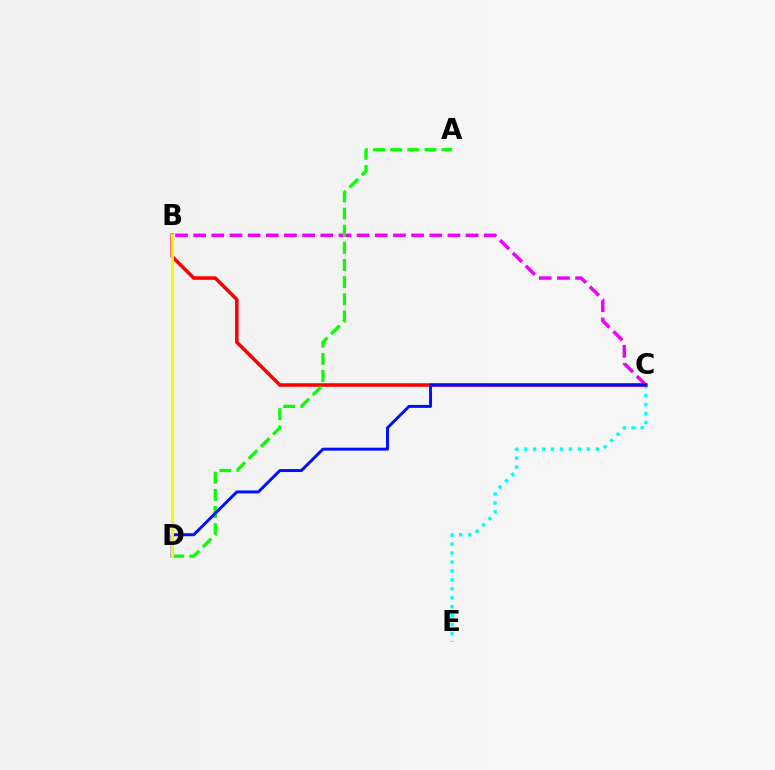{('C', 'E'): [{'color': '#00fff6', 'line_style': 'dotted', 'thickness': 2.43}], ('B', 'C'): [{'color': '#ee00ff', 'line_style': 'dashed', 'thickness': 2.47}, {'color': '#ff0000', 'line_style': 'solid', 'thickness': 2.54}], ('A', 'D'): [{'color': '#08ff00', 'line_style': 'dashed', 'thickness': 2.33}], ('C', 'D'): [{'color': '#0010ff', 'line_style': 'solid', 'thickness': 2.13}], ('B', 'D'): [{'color': '#fcf500', 'line_style': 'solid', 'thickness': 2.11}]}